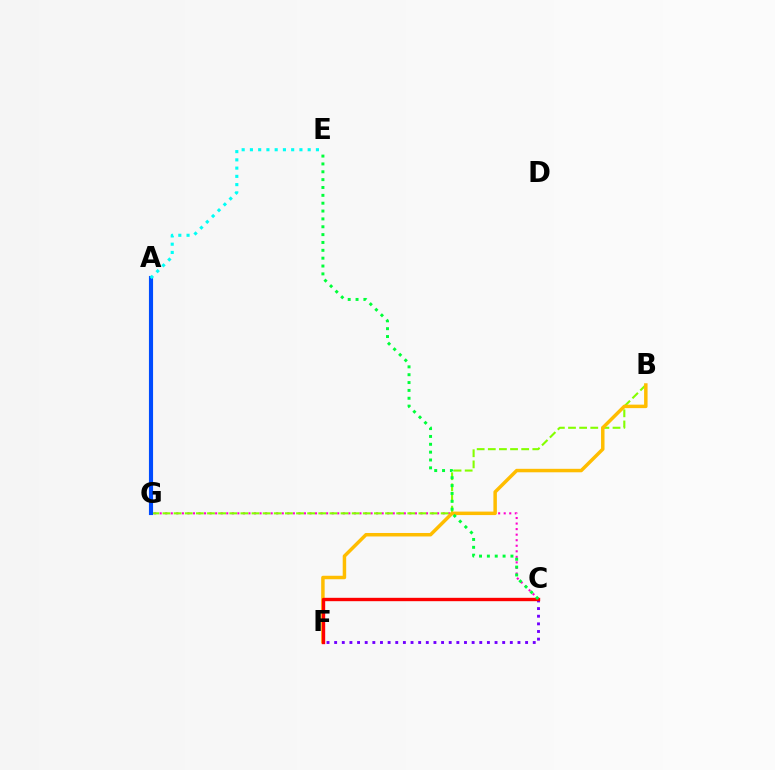{('C', 'G'): [{'color': '#ff00cf', 'line_style': 'dotted', 'thickness': 1.51}], ('B', 'G'): [{'color': '#84ff00', 'line_style': 'dashed', 'thickness': 1.51}], ('A', 'G'): [{'color': '#004bff', 'line_style': 'solid', 'thickness': 2.97}], ('B', 'F'): [{'color': '#ffbd00', 'line_style': 'solid', 'thickness': 2.5}], ('A', 'E'): [{'color': '#00fff6', 'line_style': 'dotted', 'thickness': 2.24}], ('C', 'F'): [{'color': '#7200ff', 'line_style': 'dotted', 'thickness': 2.08}, {'color': '#ff0000', 'line_style': 'solid', 'thickness': 2.42}], ('C', 'E'): [{'color': '#00ff39', 'line_style': 'dotted', 'thickness': 2.13}]}